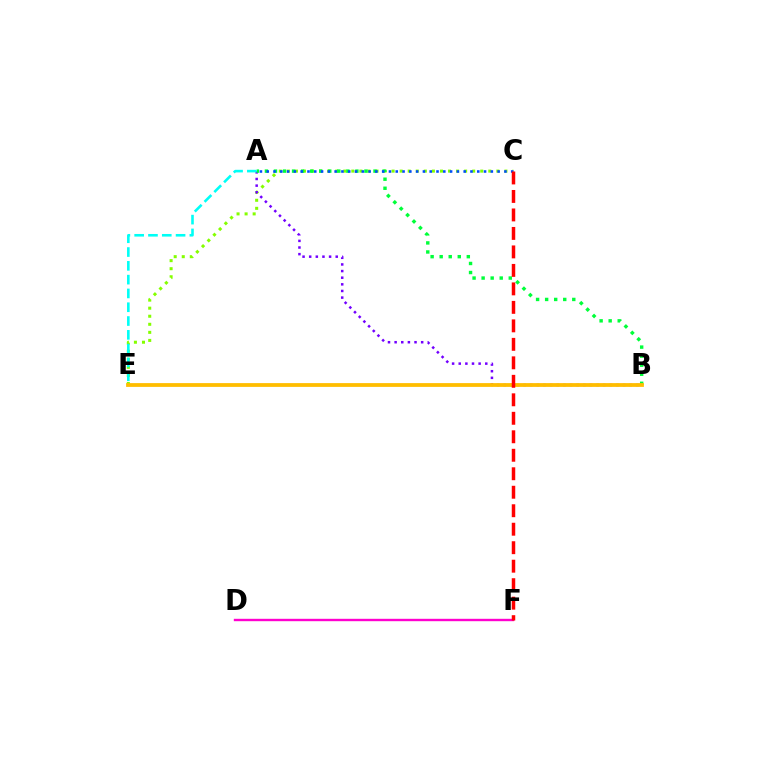{('C', 'E'): [{'color': '#84ff00', 'line_style': 'dotted', 'thickness': 2.19}], ('D', 'F'): [{'color': '#ff00cf', 'line_style': 'solid', 'thickness': 1.72}], ('A', 'B'): [{'color': '#7200ff', 'line_style': 'dotted', 'thickness': 1.8}, {'color': '#00ff39', 'line_style': 'dotted', 'thickness': 2.46}], ('B', 'E'): [{'color': '#ffbd00', 'line_style': 'solid', 'thickness': 2.72}], ('A', 'C'): [{'color': '#004bff', 'line_style': 'dotted', 'thickness': 1.85}], ('A', 'E'): [{'color': '#00fff6', 'line_style': 'dashed', 'thickness': 1.87}], ('C', 'F'): [{'color': '#ff0000', 'line_style': 'dashed', 'thickness': 2.51}]}